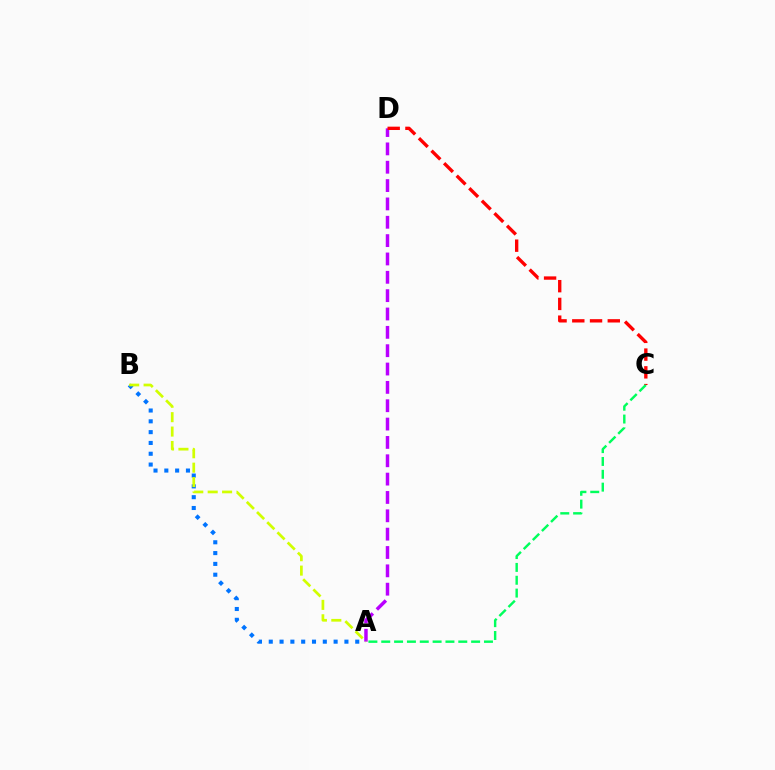{('A', 'D'): [{'color': '#b900ff', 'line_style': 'dashed', 'thickness': 2.49}], ('A', 'B'): [{'color': '#0074ff', 'line_style': 'dotted', 'thickness': 2.94}, {'color': '#d1ff00', 'line_style': 'dashed', 'thickness': 1.96}], ('C', 'D'): [{'color': '#ff0000', 'line_style': 'dashed', 'thickness': 2.41}], ('A', 'C'): [{'color': '#00ff5c', 'line_style': 'dashed', 'thickness': 1.74}]}